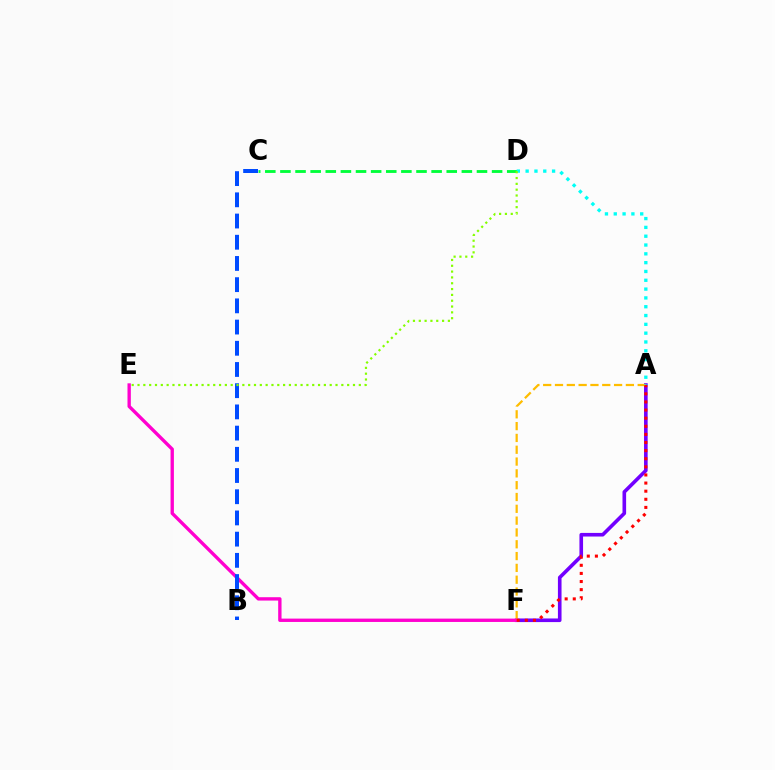{('A', 'F'): [{'color': '#7200ff', 'line_style': 'solid', 'thickness': 2.61}, {'color': '#ffbd00', 'line_style': 'dashed', 'thickness': 1.61}, {'color': '#ff0000', 'line_style': 'dotted', 'thickness': 2.2}], ('C', 'D'): [{'color': '#00ff39', 'line_style': 'dashed', 'thickness': 2.05}], ('A', 'D'): [{'color': '#00fff6', 'line_style': 'dotted', 'thickness': 2.39}], ('E', 'F'): [{'color': '#ff00cf', 'line_style': 'solid', 'thickness': 2.41}], ('B', 'C'): [{'color': '#004bff', 'line_style': 'dashed', 'thickness': 2.88}], ('D', 'E'): [{'color': '#84ff00', 'line_style': 'dotted', 'thickness': 1.58}]}